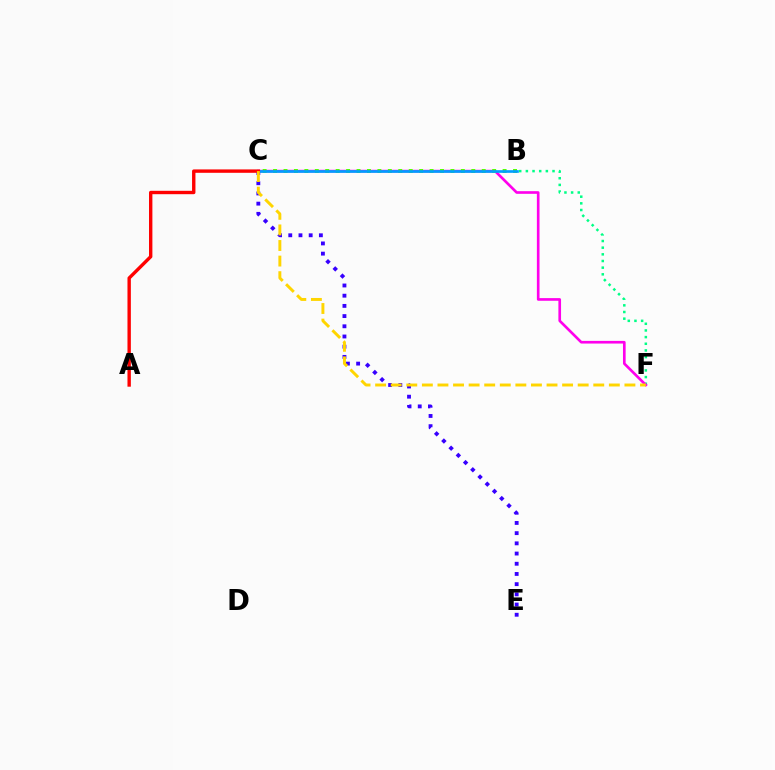{('B', 'F'): [{'color': '#00ff86', 'line_style': 'dotted', 'thickness': 1.81}], ('C', 'F'): [{'color': '#ff00ed', 'line_style': 'solid', 'thickness': 1.91}, {'color': '#ffd500', 'line_style': 'dashed', 'thickness': 2.12}], ('C', 'E'): [{'color': '#3700ff', 'line_style': 'dotted', 'thickness': 2.77}], ('B', 'C'): [{'color': '#4fff00', 'line_style': 'dotted', 'thickness': 2.83}, {'color': '#009eff', 'line_style': 'solid', 'thickness': 1.93}], ('A', 'C'): [{'color': '#ff0000', 'line_style': 'solid', 'thickness': 2.44}]}